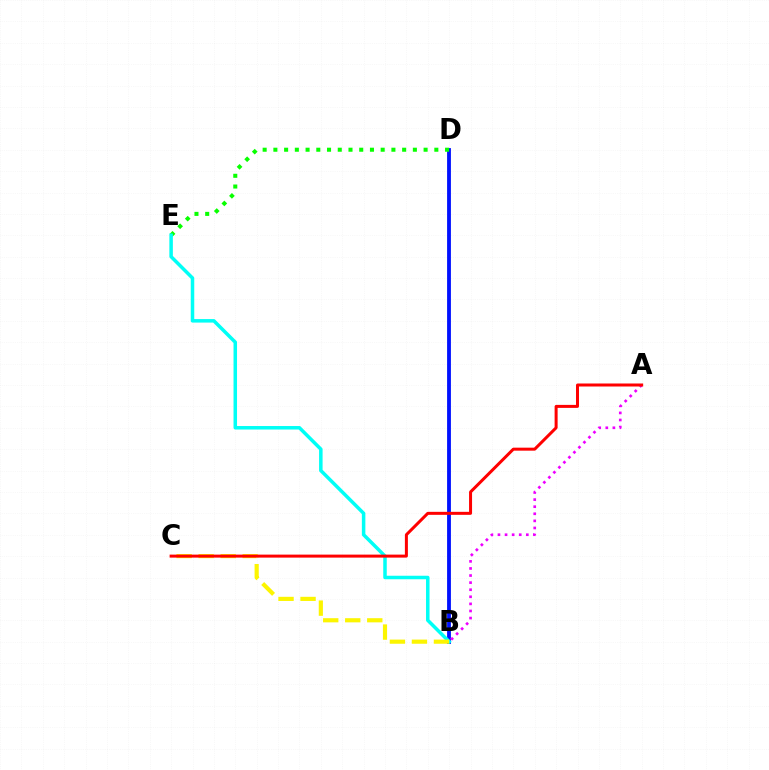{('B', 'D'): [{'color': '#0010ff', 'line_style': 'solid', 'thickness': 2.75}], ('D', 'E'): [{'color': '#08ff00', 'line_style': 'dotted', 'thickness': 2.92}], ('B', 'E'): [{'color': '#00fff6', 'line_style': 'solid', 'thickness': 2.53}], ('B', 'C'): [{'color': '#fcf500', 'line_style': 'dashed', 'thickness': 2.99}], ('A', 'B'): [{'color': '#ee00ff', 'line_style': 'dotted', 'thickness': 1.93}], ('A', 'C'): [{'color': '#ff0000', 'line_style': 'solid', 'thickness': 2.16}]}